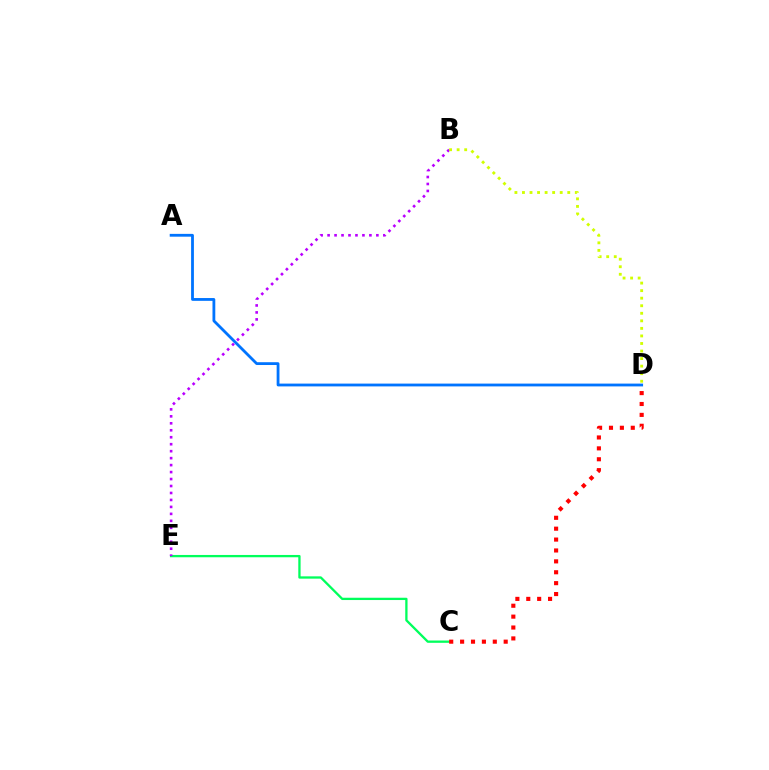{('C', 'E'): [{'color': '#00ff5c', 'line_style': 'solid', 'thickness': 1.66}], ('B', 'E'): [{'color': '#b900ff', 'line_style': 'dotted', 'thickness': 1.89}], ('B', 'D'): [{'color': '#d1ff00', 'line_style': 'dotted', 'thickness': 2.05}], ('C', 'D'): [{'color': '#ff0000', 'line_style': 'dotted', 'thickness': 2.96}], ('A', 'D'): [{'color': '#0074ff', 'line_style': 'solid', 'thickness': 2.02}]}